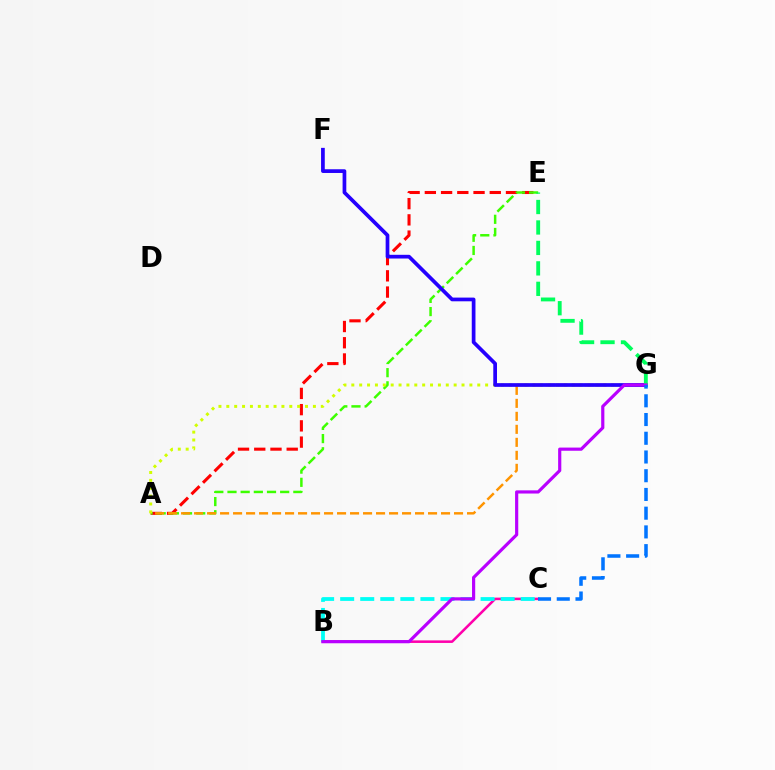{('A', 'E'): [{'color': '#ff0000', 'line_style': 'dashed', 'thickness': 2.21}, {'color': '#3dff00', 'line_style': 'dashed', 'thickness': 1.79}], ('B', 'C'): [{'color': '#ff00ac', 'line_style': 'solid', 'thickness': 1.84}, {'color': '#00fff6', 'line_style': 'dashed', 'thickness': 2.72}], ('A', 'G'): [{'color': '#ff9400', 'line_style': 'dashed', 'thickness': 1.77}, {'color': '#d1ff00', 'line_style': 'dotted', 'thickness': 2.14}], ('F', 'G'): [{'color': '#2500ff', 'line_style': 'solid', 'thickness': 2.67}], ('E', 'G'): [{'color': '#00ff5c', 'line_style': 'dashed', 'thickness': 2.78}], ('B', 'G'): [{'color': '#b900ff', 'line_style': 'solid', 'thickness': 2.29}], ('C', 'G'): [{'color': '#0074ff', 'line_style': 'dashed', 'thickness': 2.54}]}